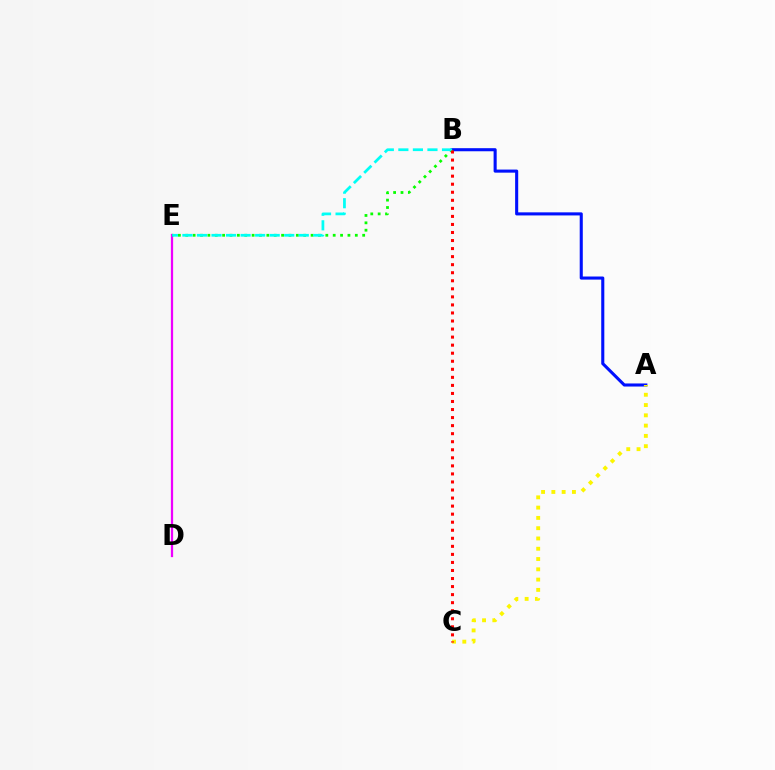{('D', 'E'): [{'color': '#ee00ff', 'line_style': 'solid', 'thickness': 1.61}], ('A', 'B'): [{'color': '#0010ff', 'line_style': 'solid', 'thickness': 2.22}], ('A', 'C'): [{'color': '#fcf500', 'line_style': 'dotted', 'thickness': 2.79}], ('B', 'E'): [{'color': '#08ff00', 'line_style': 'dotted', 'thickness': 2.0}, {'color': '#00fff6', 'line_style': 'dashed', 'thickness': 1.98}], ('B', 'C'): [{'color': '#ff0000', 'line_style': 'dotted', 'thickness': 2.19}]}